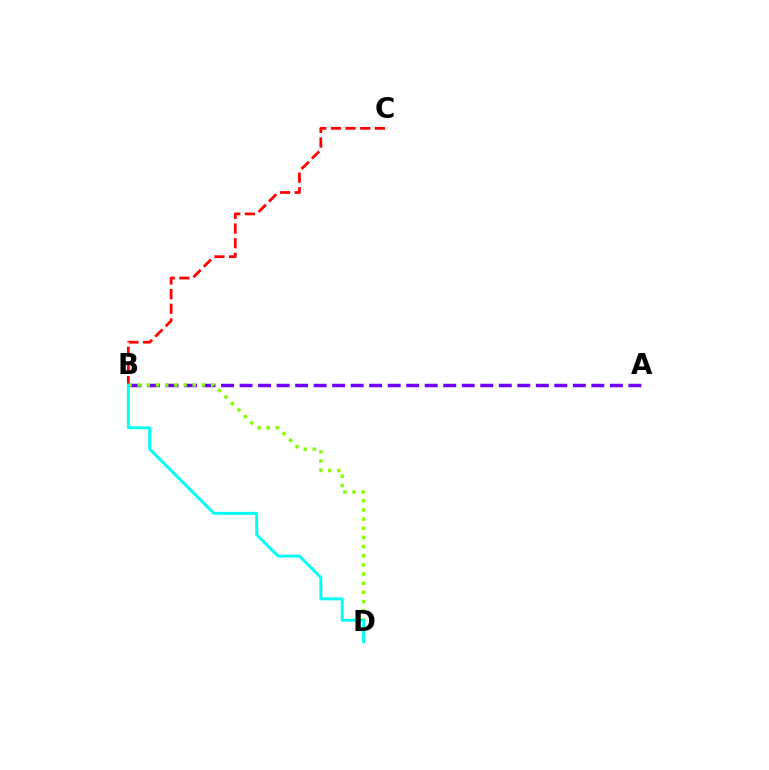{('A', 'B'): [{'color': '#7200ff', 'line_style': 'dashed', 'thickness': 2.52}], ('B', 'D'): [{'color': '#84ff00', 'line_style': 'dotted', 'thickness': 2.49}, {'color': '#00fff6', 'line_style': 'solid', 'thickness': 2.12}], ('B', 'C'): [{'color': '#ff0000', 'line_style': 'dashed', 'thickness': 1.99}]}